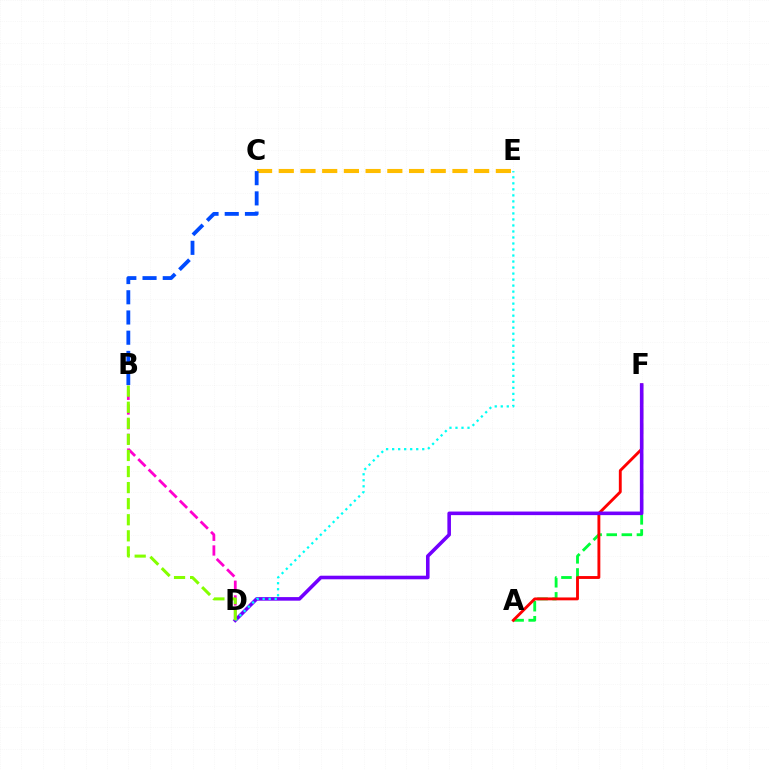{('B', 'D'): [{'color': '#ff00cf', 'line_style': 'dashed', 'thickness': 2.0}, {'color': '#84ff00', 'line_style': 'dashed', 'thickness': 2.18}], ('A', 'F'): [{'color': '#00ff39', 'line_style': 'dashed', 'thickness': 2.05}, {'color': '#ff0000', 'line_style': 'solid', 'thickness': 2.07}], ('C', 'E'): [{'color': '#ffbd00', 'line_style': 'dashed', 'thickness': 2.95}], ('D', 'F'): [{'color': '#7200ff', 'line_style': 'solid', 'thickness': 2.58}], ('D', 'E'): [{'color': '#00fff6', 'line_style': 'dotted', 'thickness': 1.63}], ('B', 'C'): [{'color': '#004bff', 'line_style': 'dashed', 'thickness': 2.75}]}